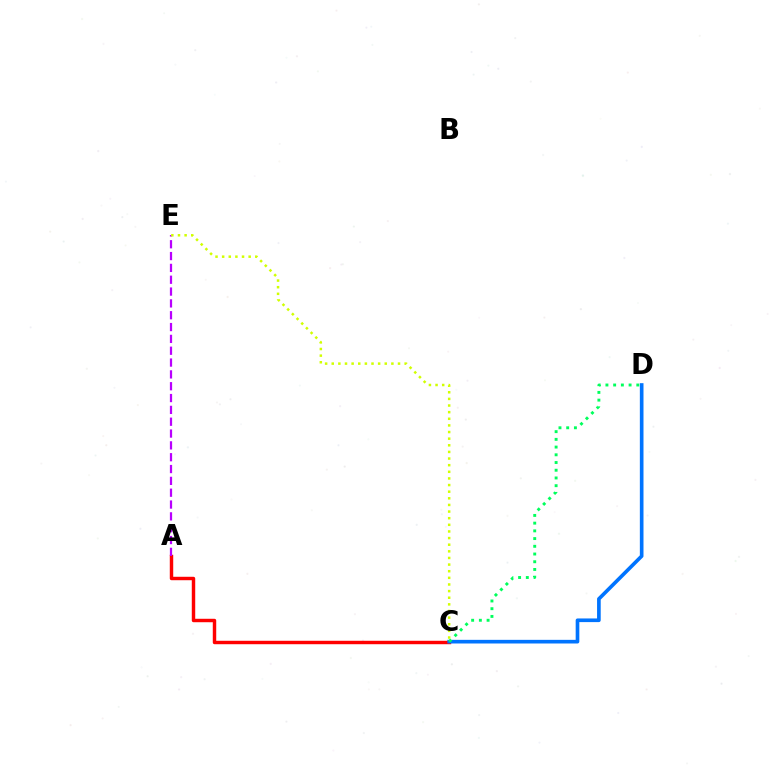{('A', 'C'): [{'color': '#ff0000', 'line_style': 'solid', 'thickness': 2.47}], ('C', 'D'): [{'color': '#0074ff', 'line_style': 'solid', 'thickness': 2.63}, {'color': '#00ff5c', 'line_style': 'dotted', 'thickness': 2.1}], ('A', 'E'): [{'color': '#b900ff', 'line_style': 'dashed', 'thickness': 1.61}], ('C', 'E'): [{'color': '#d1ff00', 'line_style': 'dotted', 'thickness': 1.8}]}